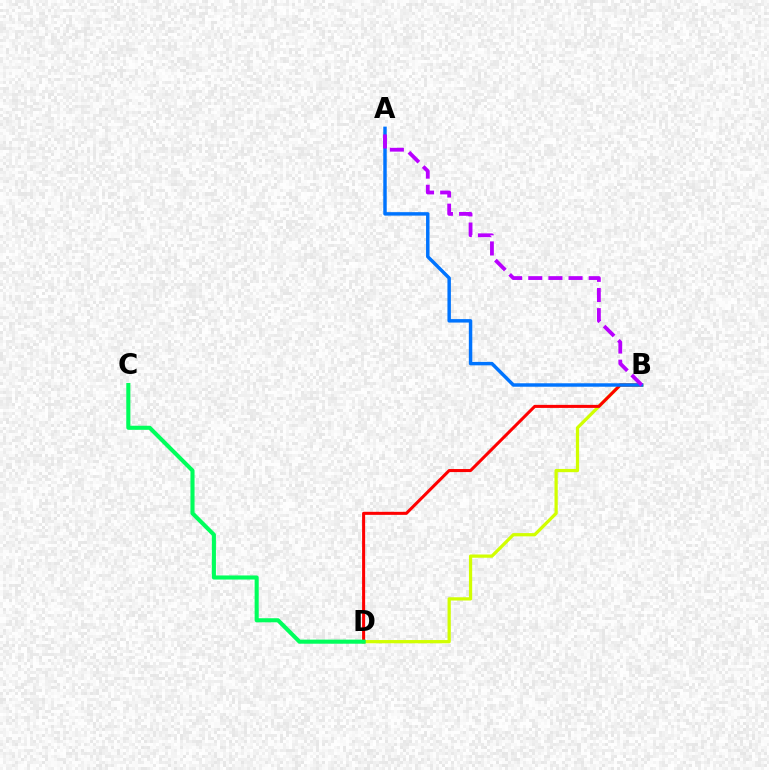{('B', 'D'): [{'color': '#d1ff00', 'line_style': 'solid', 'thickness': 2.33}, {'color': '#ff0000', 'line_style': 'solid', 'thickness': 2.19}], ('A', 'B'): [{'color': '#0074ff', 'line_style': 'solid', 'thickness': 2.49}, {'color': '#b900ff', 'line_style': 'dashed', 'thickness': 2.74}], ('C', 'D'): [{'color': '#00ff5c', 'line_style': 'solid', 'thickness': 2.94}]}